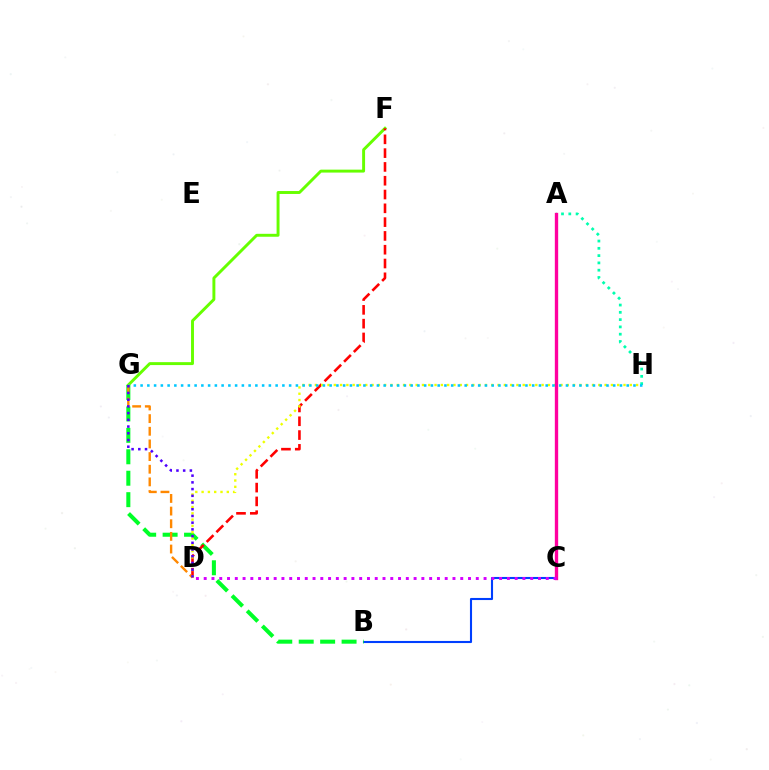{('F', 'G'): [{'color': '#66ff00', 'line_style': 'solid', 'thickness': 2.11}], ('B', 'C'): [{'color': '#003fff', 'line_style': 'solid', 'thickness': 1.51}], ('B', 'G'): [{'color': '#00ff27', 'line_style': 'dashed', 'thickness': 2.91}], ('A', 'H'): [{'color': '#00ffaf', 'line_style': 'dotted', 'thickness': 1.98}], ('D', 'F'): [{'color': '#ff0000', 'line_style': 'dashed', 'thickness': 1.87}], ('D', 'H'): [{'color': '#eeff00', 'line_style': 'dotted', 'thickness': 1.71}], ('A', 'C'): [{'color': '#ff00a0', 'line_style': 'solid', 'thickness': 2.41}], ('D', 'G'): [{'color': '#ff8800', 'line_style': 'dashed', 'thickness': 1.72}, {'color': '#4f00ff', 'line_style': 'dotted', 'thickness': 1.82}], ('G', 'H'): [{'color': '#00c7ff', 'line_style': 'dotted', 'thickness': 1.83}], ('C', 'D'): [{'color': '#d600ff', 'line_style': 'dotted', 'thickness': 2.11}]}